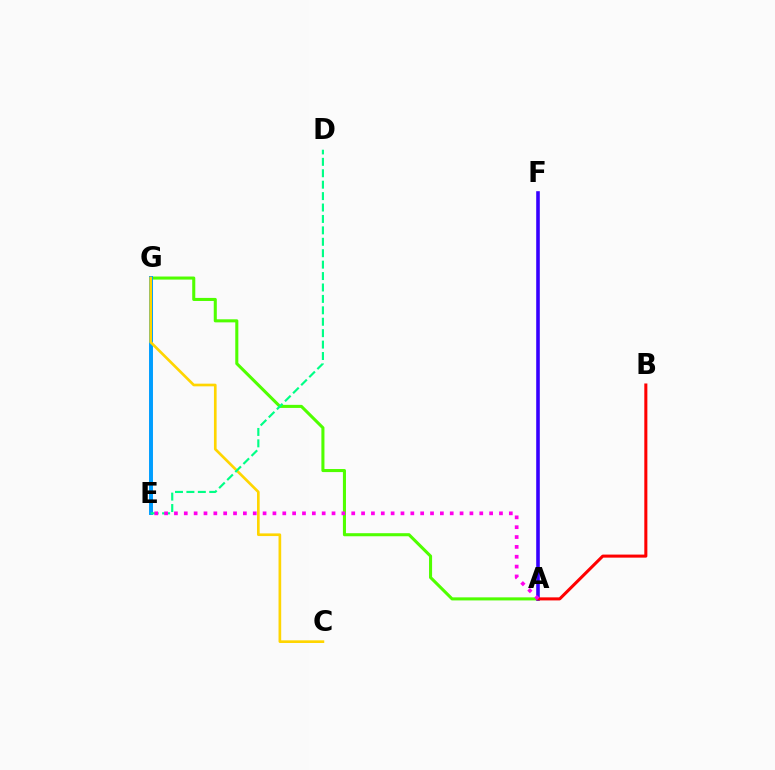{('A', 'G'): [{'color': '#4fff00', 'line_style': 'solid', 'thickness': 2.2}], ('E', 'G'): [{'color': '#009eff', 'line_style': 'solid', 'thickness': 2.84}], ('A', 'F'): [{'color': '#3700ff', 'line_style': 'solid', 'thickness': 2.58}], ('A', 'B'): [{'color': '#ff0000', 'line_style': 'solid', 'thickness': 2.2}], ('C', 'G'): [{'color': '#ffd500', 'line_style': 'solid', 'thickness': 1.92}], ('D', 'E'): [{'color': '#00ff86', 'line_style': 'dashed', 'thickness': 1.55}], ('A', 'E'): [{'color': '#ff00ed', 'line_style': 'dotted', 'thickness': 2.68}]}